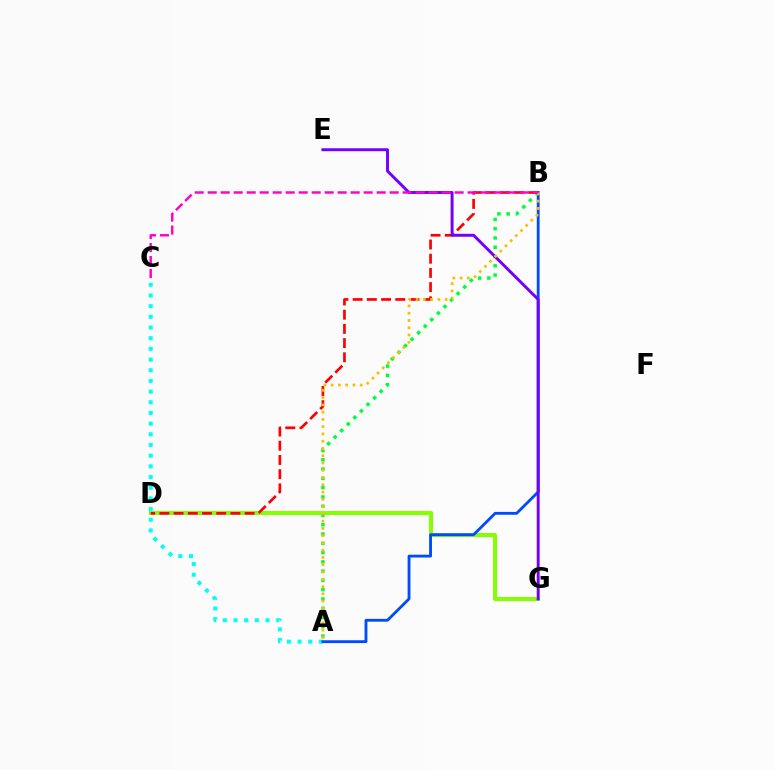{('A', 'C'): [{'color': '#00fff6', 'line_style': 'dotted', 'thickness': 2.9}], ('D', 'G'): [{'color': '#84ff00', 'line_style': 'solid', 'thickness': 2.88}], ('A', 'B'): [{'color': '#004bff', 'line_style': 'solid', 'thickness': 2.04}, {'color': '#00ff39', 'line_style': 'dotted', 'thickness': 2.52}, {'color': '#ffbd00', 'line_style': 'dotted', 'thickness': 1.97}], ('B', 'D'): [{'color': '#ff0000', 'line_style': 'dashed', 'thickness': 1.93}], ('E', 'G'): [{'color': '#7200ff', 'line_style': 'solid', 'thickness': 2.11}], ('B', 'C'): [{'color': '#ff00cf', 'line_style': 'dashed', 'thickness': 1.77}]}